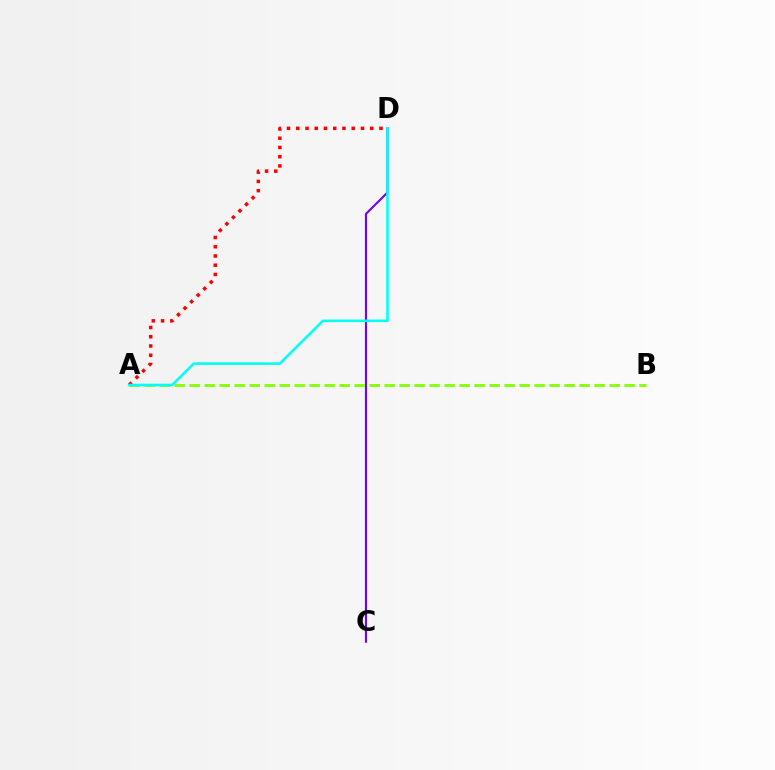{('C', 'D'): [{'color': '#7200ff', 'line_style': 'solid', 'thickness': 1.52}], ('A', 'B'): [{'color': '#84ff00', 'line_style': 'dashed', 'thickness': 2.04}], ('A', 'D'): [{'color': '#ff0000', 'line_style': 'dotted', 'thickness': 2.51}, {'color': '#00fff6', 'line_style': 'solid', 'thickness': 1.86}]}